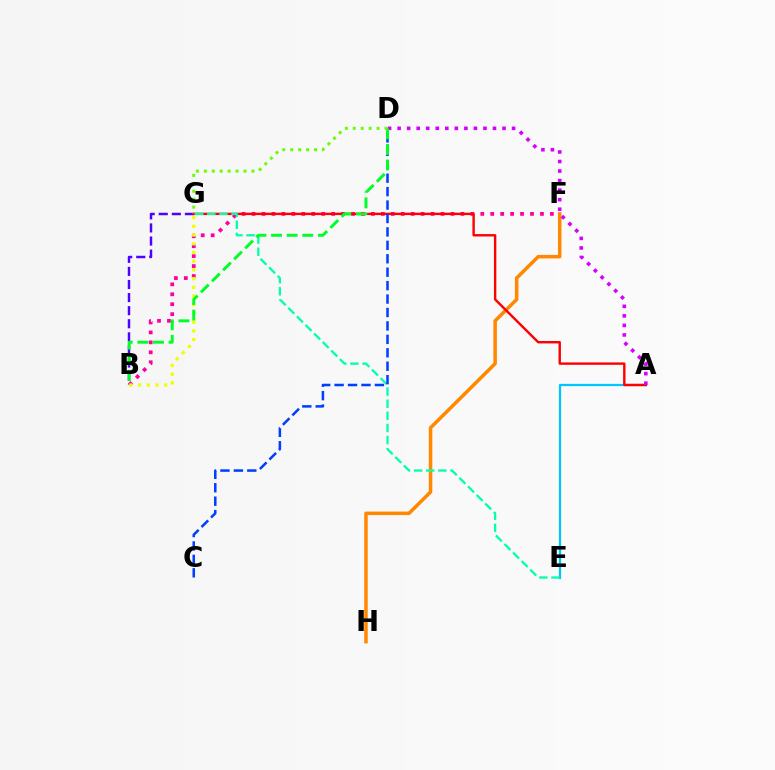{('A', 'E'): [{'color': '#00c7ff', 'line_style': 'solid', 'thickness': 1.63}], ('B', 'G'): [{'color': '#4f00ff', 'line_style': 'dashed', 'thickness': 1.78}, {'color': '#eeff00', 'line_style': 'dotted', 'thickness': 2.37}], ('B', 'F'): [{'color': '#ff00a0', 'line_style': 'dotted', 'thickness': 2.7}], ('F', 'H'): [{'color': '#ff8800', 'line_style': 'solid', 'thickness': 2.53}], ('A', 'G'): [{'color': '#ff0000', 'line_style': 'solid', 'thickness': 1.73}], ('A', 'D'): [{'color': '#d600ff', 'line_style': 'dotted', 'thickness': 2.59}], ('E', 'G'): [{'color': '#00ffaf', 'line_style': 'dashed', 'thickness': 1.65}], ('C', 'D'): [{'color': '#003fff', 'line_style': 'dashed', 'thickness': 1.82}], ('B', 'D'): [{'color': '#00ff27', 'line_style': 'dashed', 'thickness': 2.12}], ('D', 'G'): [{'color': '#66ff00', 'line_style': 'dotted', 'thickness': 2.16}]}